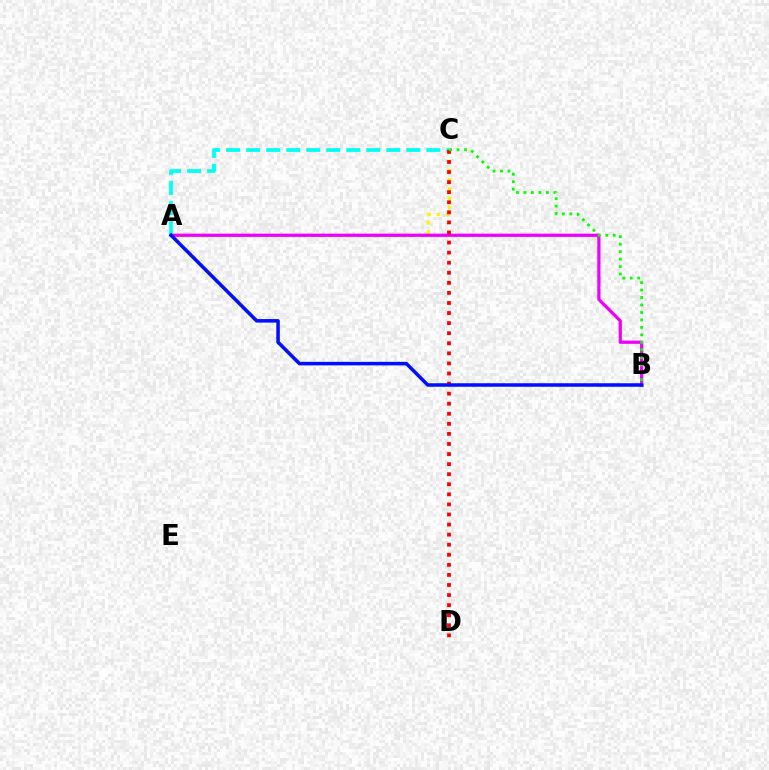{('A', 'C'): [{'color': '#fcf500', 'line_style': 'dotted', 'thickness': 2.49}, {'color': '#00fff6', 'line_style': 'dashed', 'thickness': 2.72}], ('A', 'B'): [{'color': '#ee00ff', 'line_style': 'solid', 'thickness': 2.33}, {'color': '#0010ff', 'line_style': 'solid', 'thickness': 2.54}], ('C', 'D'): [{'color': '#ff0000', 'line_style': 'dotted', 'thickness': 2.74}], ('B', 'C'): [{'color': '#08ff00', 'line_style': 'dotted', 'thickness': 2.03}]}